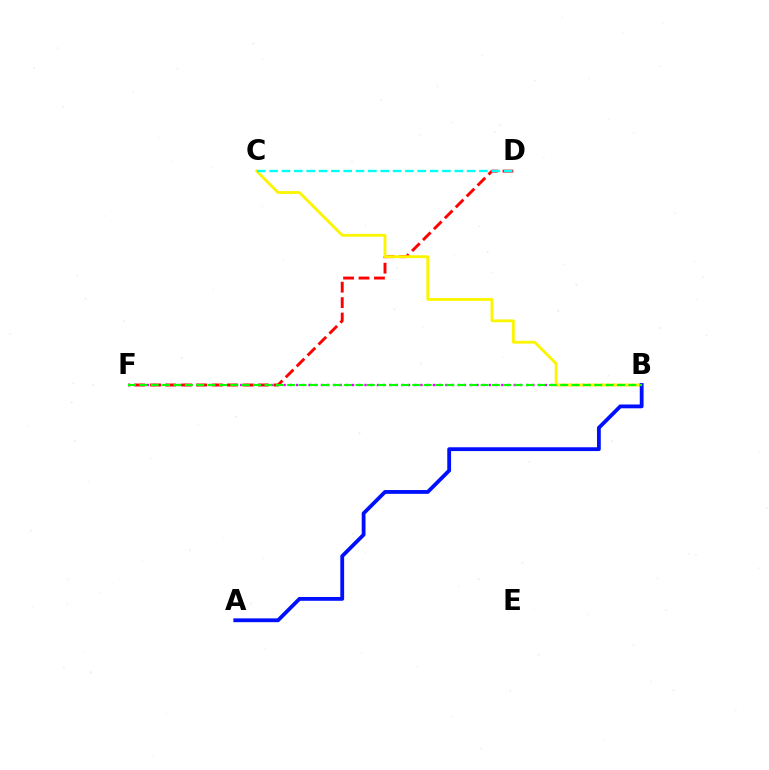{('B', 'F'): [{'color': '#ee00ff', 'line_style': 'dotted', 'thickness': 1.69}, {'color': '#08ff00', 'line_style': 'dashed', 'thickness': 1.54}], ('D', 'F'): [{'color': '#ff0000', 'line_style': 'dashed', 'thickness': 2.1}], ('B', 'C'): [{'color': '#fcf500', 'line_style': 'solid', 'thickness': 2.04}], ('C', 'D'): [{'color': '#00fff6', 'line_style': 'dashed', 'thickness': 1.68}], ('A', 'B'): [{'color': '#0010ff', 'line_style': 'solid', 'thickness': 2.74}]}